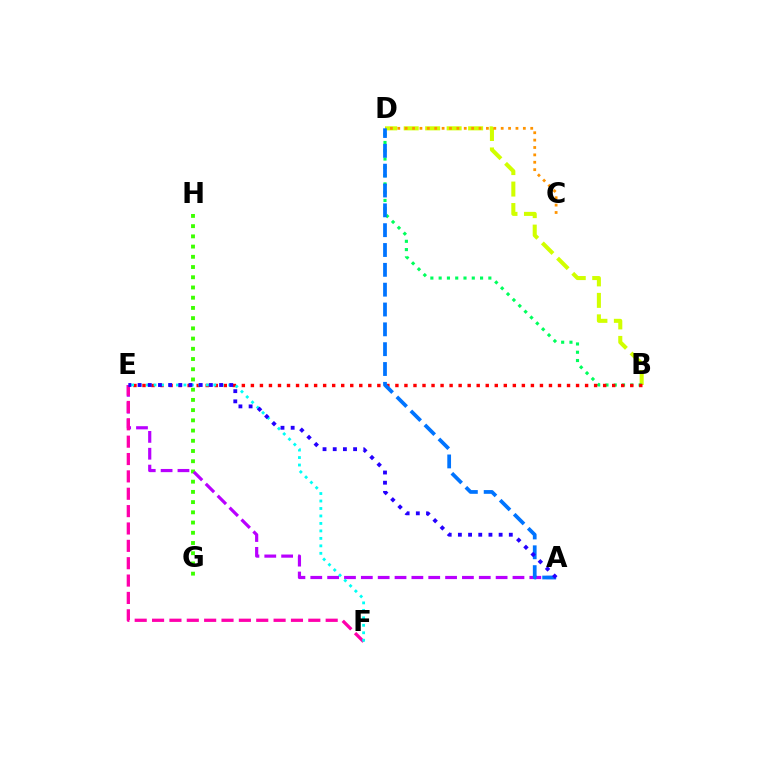{('G', 'H'): [{'color': '#3dff00', 'line_style': 'dotted', 'thickness': 2.78}], ('B', 'D'): [{'color': '#d1ff00', 'line_style': 'dashed', 'thickness': 2.92}, {'color': '#00ff5c', 'line_style': 'dotted', 'thickness': 2.25}], ('A', 'E'): [{'color': '#b900ff', 'line_style': 'dashed', 'thickness': 2.29}, {'color': '#2500ff', 'line_style': 'dotted', 'thickness': 2.77}], ('E', 'F'): [{'color': '#ff00ac', 'line_style': 'dashed', 'thickness': 2.36}, {'color': '#00fff6', 'line_style': 'dotted', 'thickness': 2.03}], ('B', 'E'): [{'color': '#ff0000', 'line_style': 'dotted', 'thickness': 2.45}], ('C', 'D'): [{'color': '#ff9400', 'line_style': 'dotted', 'thickness': 2.01}], ('A', 'D'): [{'color': '#0074ff', 'line_style': 'dashed', 'thickness': 2.69}]}